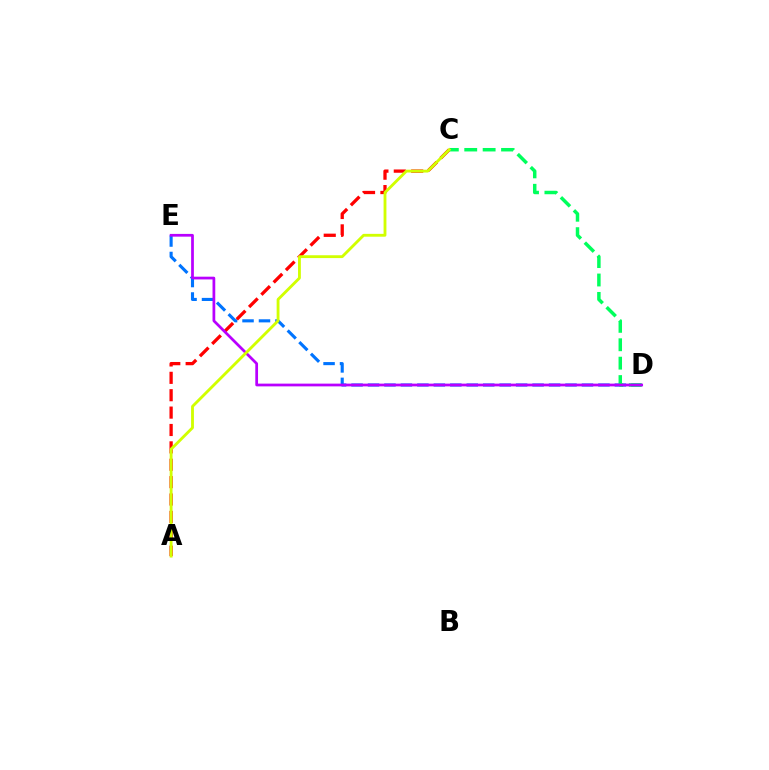{('D', 'E'): [{'color': '#0074ff', 'line_style': 'dashed', 'thickness': 2.24}, {'color': '#b900ff', 'line_style': 'solid', 'thickness': 1.97}], ('A', 'C'): [{'color': '#ff0000', 'line_style': 'dashed', 'thickness': 2.36}, {'color': '#d1ff00', 'line_style': 'solid', 'thickness': 2.05}], ('C', 'D'): [{'color': '#00ff5c', 'line_style': 'dashed', 'thickness': 2.5}]}